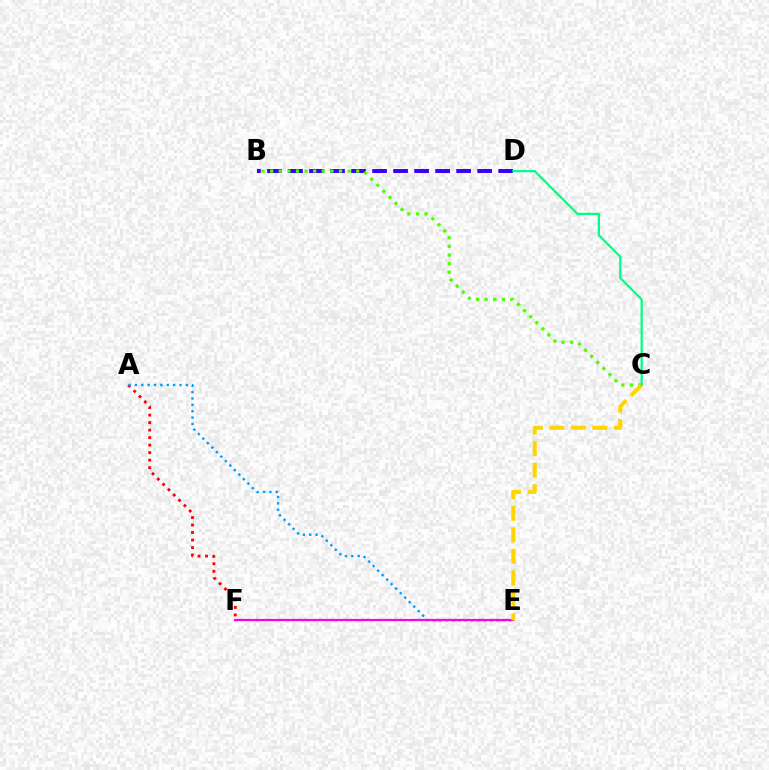{('B', 'D'): [{'color': '#3700ff', 'line_style': 'dashed', 'thickness': 2.86}], ('A', 'F'): [{'color': '#ff0000', 'line_style': 'dotted', 'thickness': 2.04}], ('A', 'E'): [{'color': '#009eff', 'line_style': 'dotted', 'thickness': 1.73}], ('E', 'F'): [{'color': '#ff00ed', 'line_style': 'solid', 'thickness': 1.61}], ('B', 'C'): [{'color': '#4fff00', 'line_style': 'dotted', 'thickness': 2.34}], ('C', 'E'): [{'color': '#ffd500', 'line_style': 'dashed', 'thickness': 2.92}], ('C', 'D'): [{'color': '#00ff86', 'line_style': 'solid', 'thickness': 1.62}]}